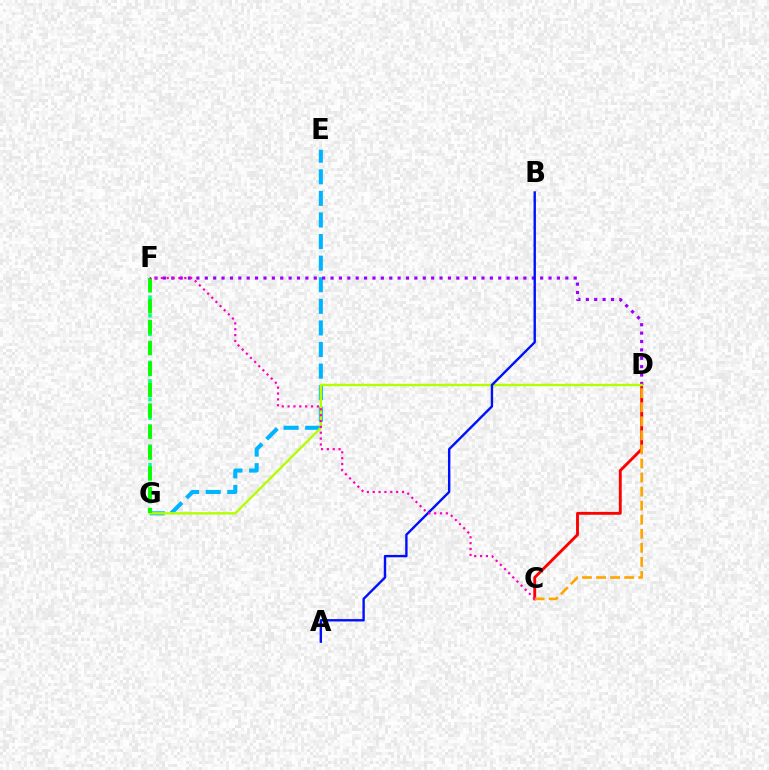{('E', 'G'): [{'color': '#00b5ff', 'line_style': 'dashed', 'thickness': 2.93}], ('D', 'F'): [{'color': '#9b00ff', 'line_style': 'dotted', 'thickness': 2.28}], ('C', 'D'): [{'color': '#ff0000', 'line_style': 'solid', 'thickness': 2.07}, {'color': '#ffa500', 'line_style': 'dashed', 'thickness': 1.91}], ('D', 'G'): [{'color': '#b3ff00', 'line_style': 'solid', 'thickness': 1.71}], ('F', 'G'): [{'color': '#00ff9d', 'line_style': 'dotted', 'thickness': 2.53}, {'color': '#08ff00', 'line_style': 'dashed', 'thickness': 2.84}], ('A', 'B'): [{'color': '#0010ff', 'line_style': 'solid', 'thickness': 1.72}], ('C', 'F'): [{'color': '#ff00bd', 'line_style': 'dotted', 'thickness': 1.59}]}